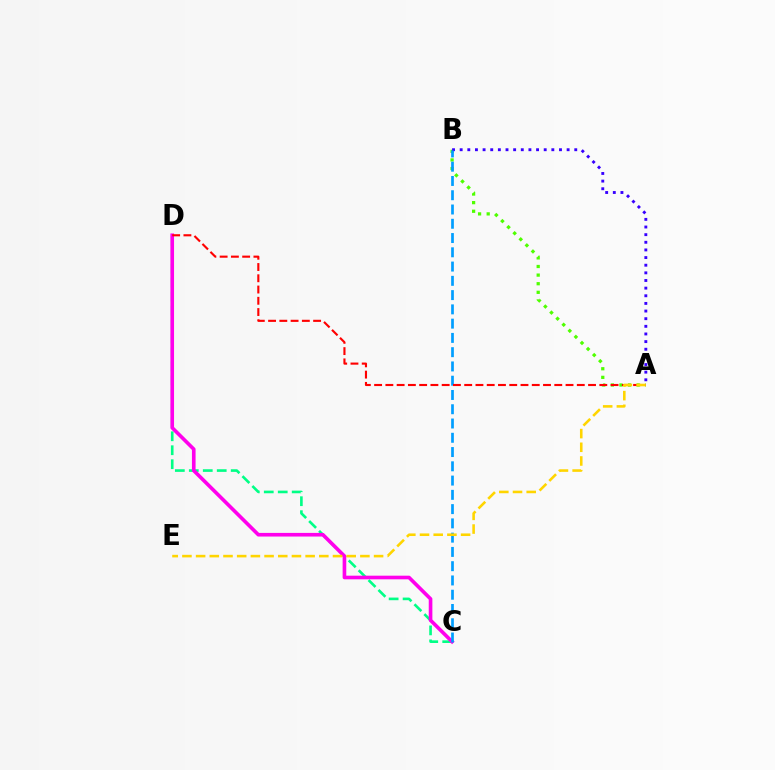{('C', 'D'): [{'color': '#00ff86', 'line_style': 'dashed', 'thickness': 1.9}, {'color': '#ff00ed', 'line_style': 'solid', 'thickness': 2.61}], ('A', 'B'): [{'color': '#4fff00', 'line_style': 'dotted', 'thickness': 2.34}, {'color': '#3700ff', 'line_style': 'dotted', 'thickness': 2.08}], ('B', 'C'): [{'color': '#009eff', 'line_style': 'dashed', 'thickness': 1.94}], ('A', 'D'): [{'color': '#ff0000', 'line_style': 'dashed', 'thickness': 1.53}], ('A', 'E'): [{'color': '#ffd500', 'line_style': 'dashed', 'thickness': 1.86}]}